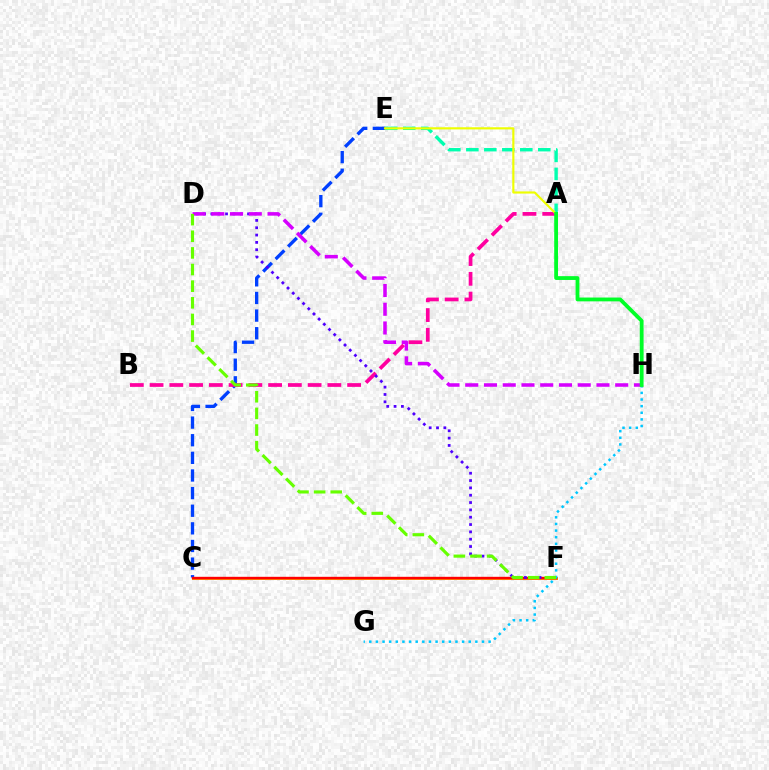{('C', 'F'): [{'color': '#ff8800', 'line_style': 'solid', 'thickness': 2.13}, {'color': '#ff0000', 'line_style': 'solid', 'thickness': 1.71}], ('C', 'E'): [{'color': '#003fff', 'line_style': 'dashed', 'thickness': 2.39}], ('A', 'B'): [{'color': '#ff00a0', 'line_style': 'dashed', 'thickness': 2.68}], ('A', 'E'): [{'color': '#00ffaf', 'line_style': 'dashed', 'thickness': 2.44}, {'color': '#eeff00', 'line_style': 'solid', 'thickness': 1.55}], ('D', 'F'): [{'color': '#4f00ff', 'line_style': 'dotted', 'thickness': 1.99}, {'color': '#66ff00', 'line_style': 'dashed', 'thickness': 2.26}], ('G', 'H'): [{'color': '#00c7ff', 'line_style': 'dotted', 'thickness': 1.8}], ('D', 'H'): [{'color': '#d600ff', 'line_style': 'dashed', 'thickness': 2.55}], ('A', 'H'): [{'color': '#00ff27', 'line_style': 'solid', 'thickness': 2.75}]}